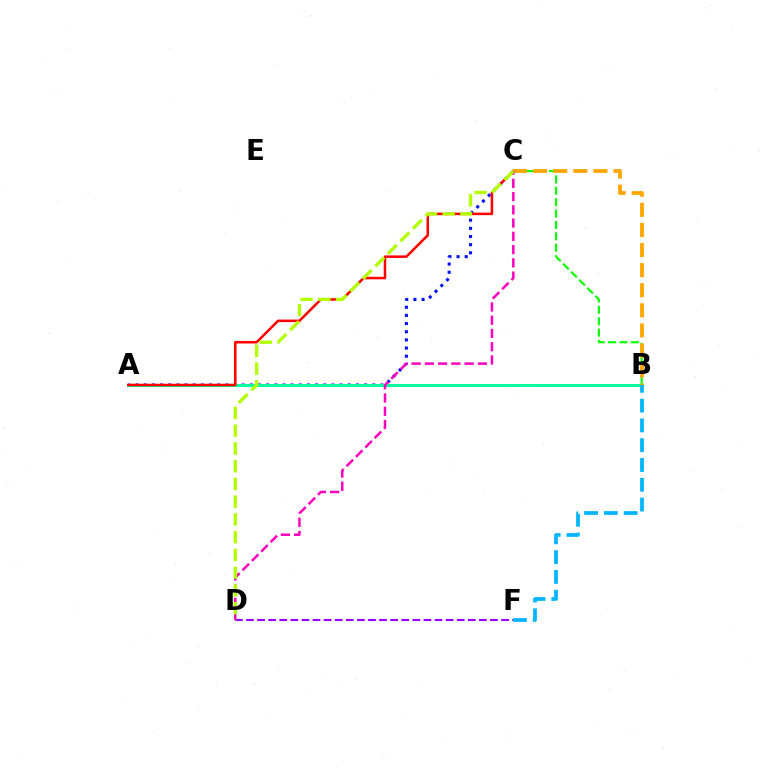{('A', 'C'): [{'color': '#0010ff', 'line_style': 'dotted', 'thickness': 2.22}, {'color': '#ff0000', 'line_style': 'solid', 'thickness': 1.82}], ('A', 'B'): [{'color': '#00ff9d', 'line_style': 'solid', 'thickness': 2.13}], ('B', 'C'): [{'color': '#08ff00', 'line_style': 'dashed', 'thickness': 1.55}, {'color': '#ffa500', 'line_style': 'dashed', 'thickness': 2.73}], ('C', 'D'): [{'color': '#ff00bd', 'line_style': 'dashed', 'thickness': 1.8}, {'color': '#b3ff00', 'line_style': 'dashed', 'thickness': 2.41}], ('D', 'F'): [{'color': '#9b00ff', 'line_style': 'dashed', 'thickness': 1.51}], ('B', 'F'): [{'color': '#00b5ff', 'line_style': 'dashed', 'thickness': 2.69}]}